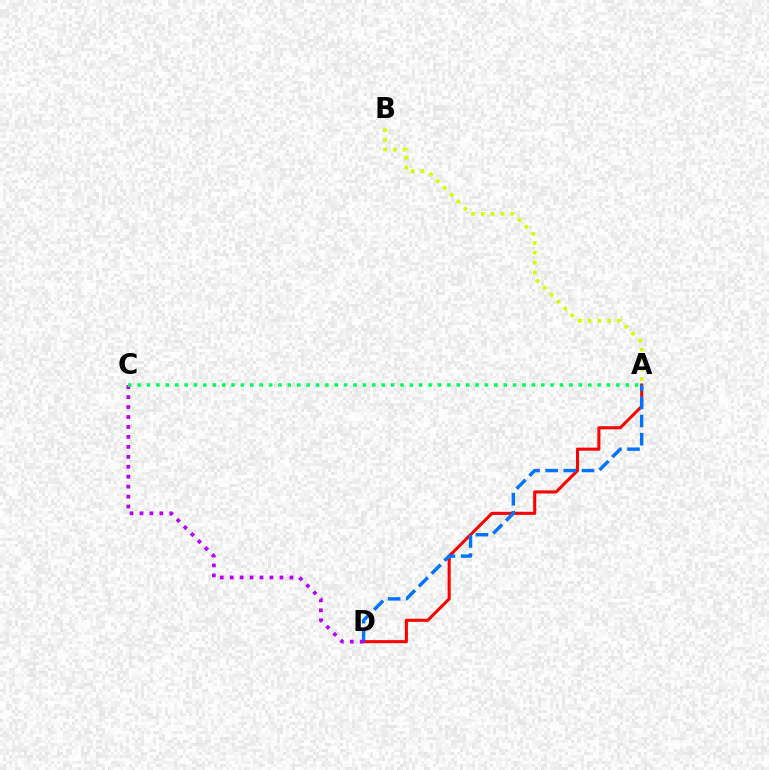{('A', 'D'): [{'color': '#ff0000', 'line_style': 'solid', 'thickness': 2.21}, {'color': '#0074ff', 'line_style': 'dashed', 'thickness': 2.46}], ('A', 'B'): [{'color': '#d1ff00', 'line_style': 'dotted', 'thickness': 2.66}], ('C', 'D'): [{'color': '#b900ff', 'line_style': 'dotted', 'thickness': 2.7}], ('A', 'C'): [{'color': '#00ff5c', 'line_style': 'dotted', 'thickness': 2.55}]}